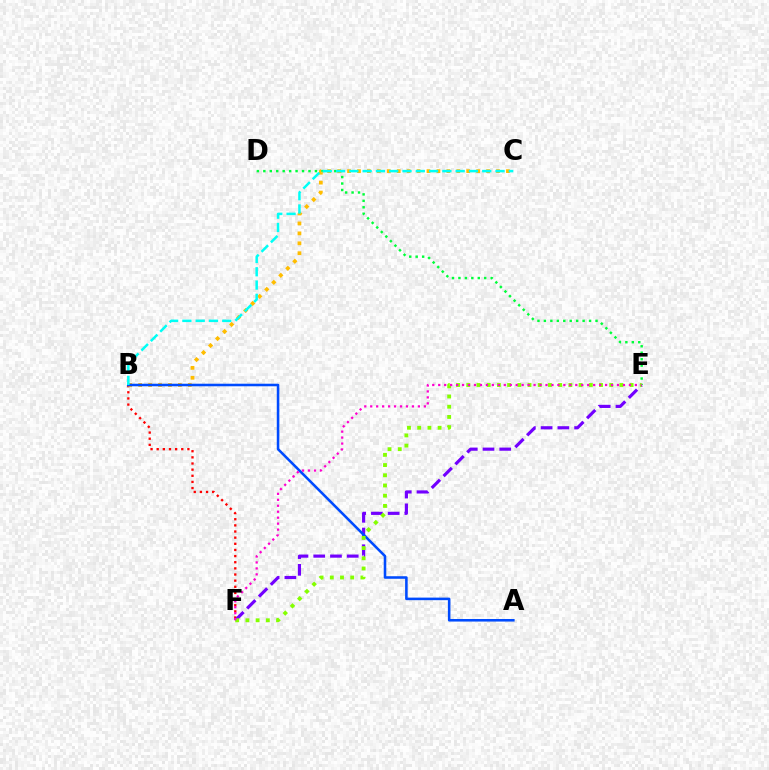{('B', 'F'): [{'color': '#ff0000', 'line_style': 'dotted', 'thickness': 1.67}], ('E', 'F'): [{'color': '#7200ff', 'line_style': 'dashed', 'thickness': 2.27}, {'color': '#84ff00', 'line_style': 'dotted', 'thickness': 2.77}, {'color': '#ff00cf', 'line_style': 'dotted', 'thickness': 1.62}], ('D', 'E'): [{'color': '#00ff39', 'line_style': 'dotted', 'thickness': 1.75}], ('B', 'C'): [{'color': '#ffbd00', 'line_style': 'dotted', 'thickness': 2.7}, {'color': '#00fff6', 'line_style': 'dashed', 'thickness': 1.81}], ('A', 'B'): [{'color': '#004bff', 'line_style': 'solid', 'thickness': 1.85}]}